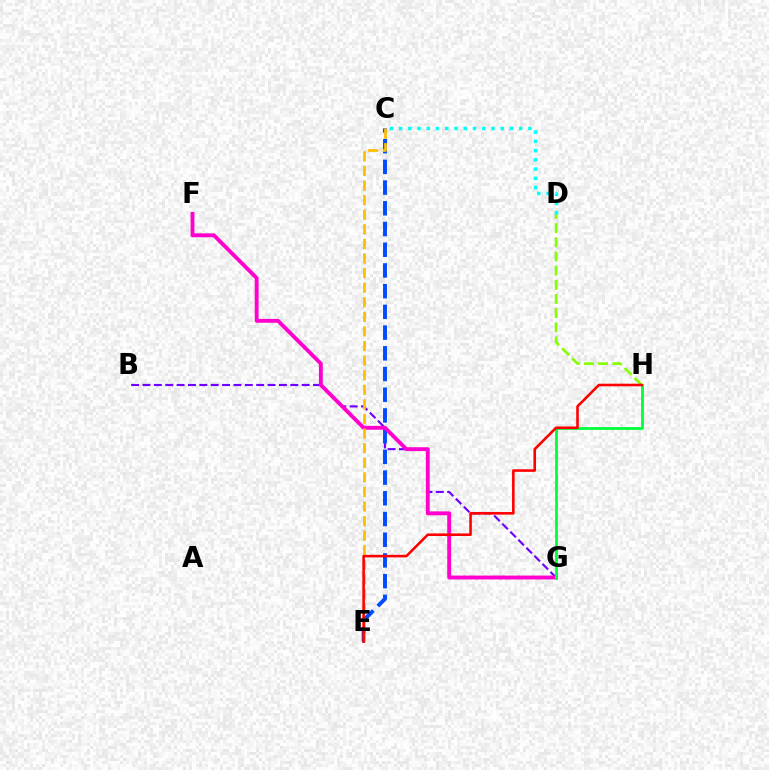{('B', 'G'): [{'color': '#7200ff', 'line_style': 'dashed', 'thickness': 1.54}], ('C', 'E'): [{'color': '#004bff', 'line_style': 'dashed', 'thickness': 2.81}, {'color': '#ffbd00', 'line_style': 'dashed', 'thickness': 1.98}], ('D', 'H'): [{'color': '#84ff00', 'line_style': 'dashed', 'thickness': 1.92}], ('C', 'D'): [{'color': '#00fff6', 'line_style': 'dotted', 'thickness': 2.51}], ('F', 'G'): [{'color': '#ff00cf', 'line_style': 'solid', 'thickness': 2.79}], ('G', 'H'): [{'color': '#00ff39', 'line_style': 'solid', 'thickness': 2.0}], ('E', 'H'): [{'color': '#ff0000', 'line_style': 'solid', 'thickness': 1.86}]}